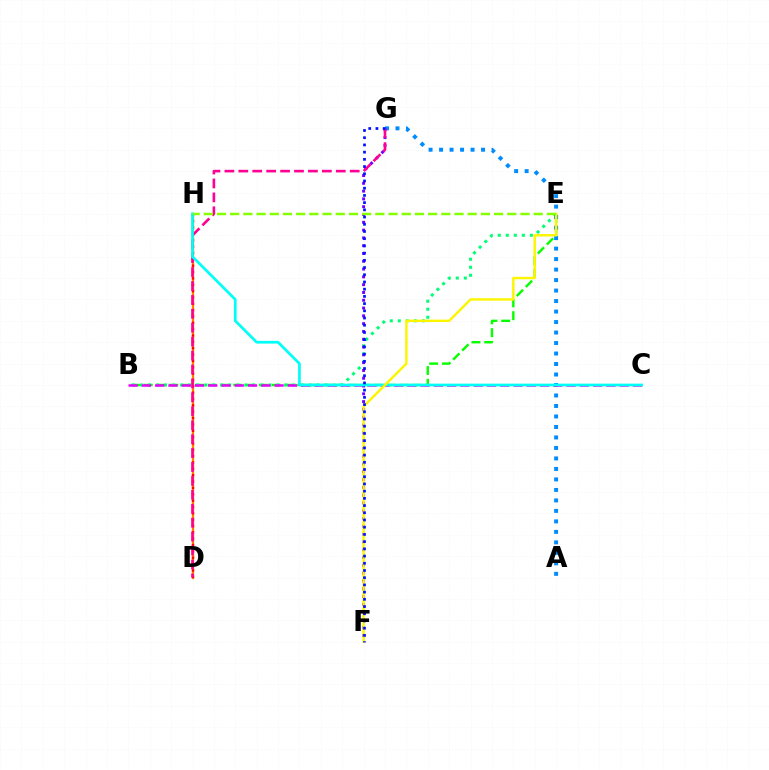{('B', 'E'): [{'color': '#08ff00', 'line_style': 'dashed', 'thickness': 1.74}, {'color': '#00ff74', 'line_style': 'dotted', 'thickness': 2.18}], ('D', 'H'): [{'color': '#ff7c00', 'line_style': 'solid', 'thickness': 1.66}, {'color': '#ff0000', 'line_style': 'dotted', 'thickness': 1.73}], ('A', 'G'): [{'color': '#008cff', 'line_style': 'dotted', 'thickness': 2.85}], ('B', 'C'): [{'color': '#ee00ff', 'line_style': 'dashed', 'thickness': 1.8}], ('F', 'G'): [{'color': '#7200ff', 'line_style': 'dotted', 'thickness': 2.12}, {'color': '#0010ff', 'line_style': 'dotted', 'thickness': 1.96}], ('D', 'G'): [{'color': '#ff0094', 'line_style': 'dashed', 'thickness': 1.89}], ('C', 'H'): [{'color': '#00fff6', 'line_style': 'solid', 'thickness': 1.95}], ('E', 'F'): [{'color': '#fcf500', 'line_style': 'solid', 'thickness': 1.75}], ('E', 'H'): [{'color': '#84ff00', 'line_style': 'dashed', 'thickness': 1.79}]}